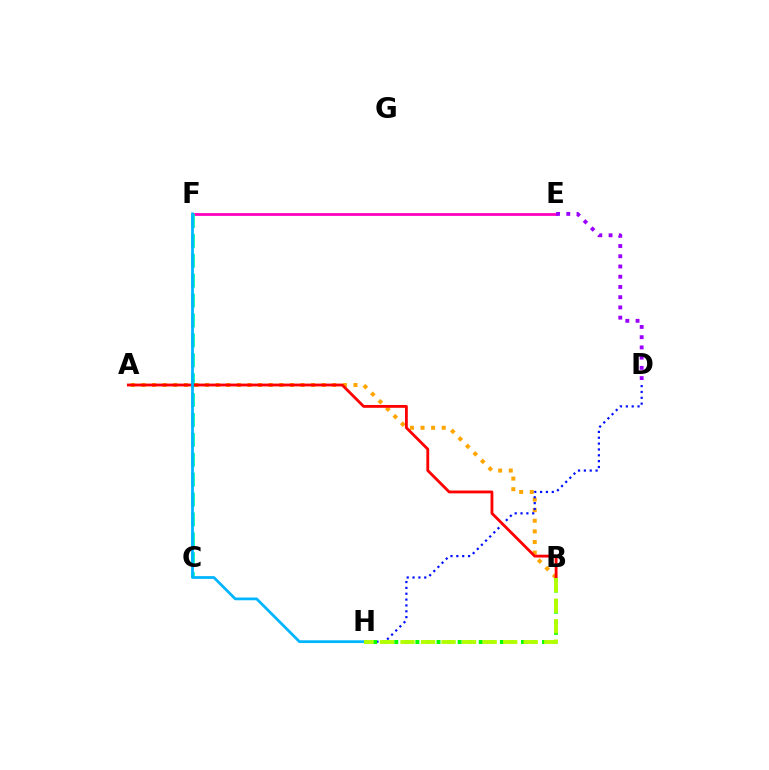{('E', 'F'): [{'color': '#ff00bd', 'line_style': 'solid', 'thickness': 2.0}], ('C', 'F'): [{'color': '#00ff9d', 'line_style': 'dashed', 'thickness': 2.7}], ('A', 'B'): [{'color': '#ffa500', 'line_style': 'dotted', 'thickness': 2.88}, {'color': '#ff0000', 'line_style': 'solid', 'thickness': 2.03}], ('D', 'H'): [{'color': '#0010ff', 'line_style': 'dotted', 'thickness': 1.59}], ('D', 'E'): [{'color': '#9b00ff', 'line_style': 'dotted', 'thickness': 2.78}], ('B', 'H'): [{'color': '#08ff00', 'line_style': 'dotted', 'thickness': 2.87}, {'color': '#b3ff00', 'line_style': 'dashed', 'thickness': 2.79}], ('F', 'H'): [{'color': '#00b5ff', 'line_style': 'solid', 'thickness': 1.99}]}